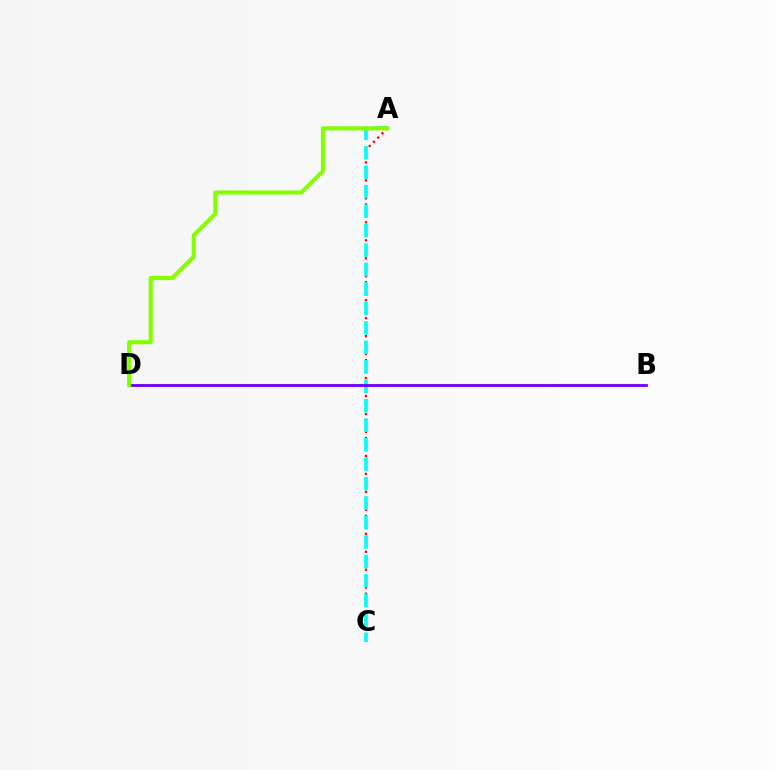{('A', 'C'): [{'color': '#ff0000', 'line_style': 'dotted', 'thickness': 1.63}, {'color': '#00fff6', 'line_style': 'dashed', 'thickness': 2.64}], ('B', 'D'): [{'color': '#7200ff', 'line_style': 'solid', 'thickness': 2.06}], ('A', 'D'): [{'color': '#84ff00', 'line_style': 'solid', 'thickness': 2.94}]}